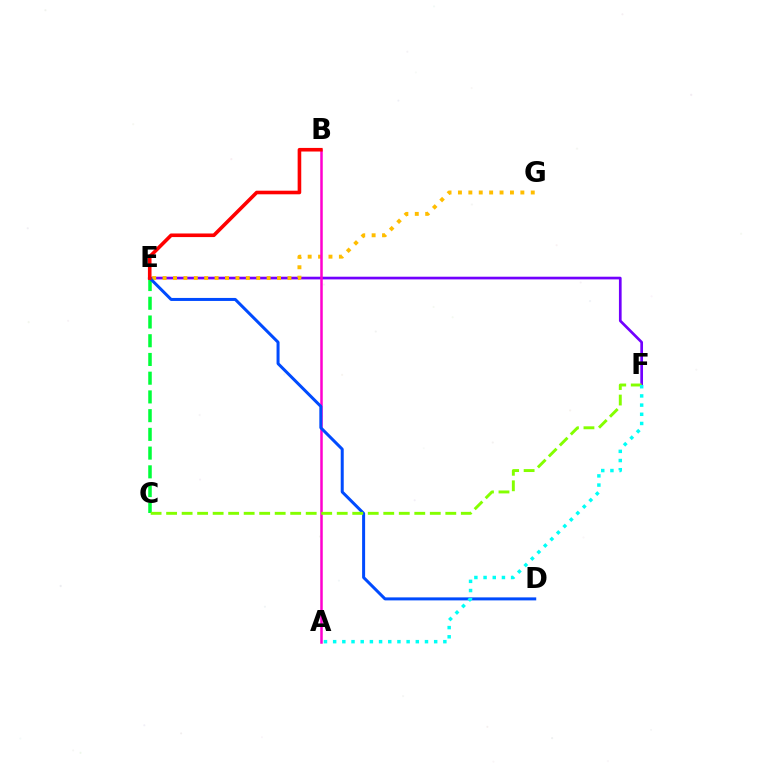{('E', 'F'): [{'color': '#7200ff', 'line_style': 'solid', 'thickness': 1.94}], ('E', 'G'): [{'color': '#ffbd00', 'line_style': 'dotted', 'thickness': 2.83}], ('A', 'B'): [{'color': '#ff00cf', 'line_style': 'solid', 'thickness': 1.8}], ('C', 'E'): [{'color': '#00ff39', 'line_style': 'dashed', 'thickness': 2.54}], ('D', 'E'): [{'color': '#004bff', 'line_style': 'solid', 'thickness': 2.16}], ('C', 'F'): [{'color': '#84ff00', 'line_style': 'dashed', 'thickness': 2.11}], ('B', 'E'): [{'color': '#ff0000', 'line_style': 'solid', 'thickness': 2.59}], ('A', 'F'): [{'color': '#00fff6', 'line_style': 'dotted', 'thickness': 2.5}]}